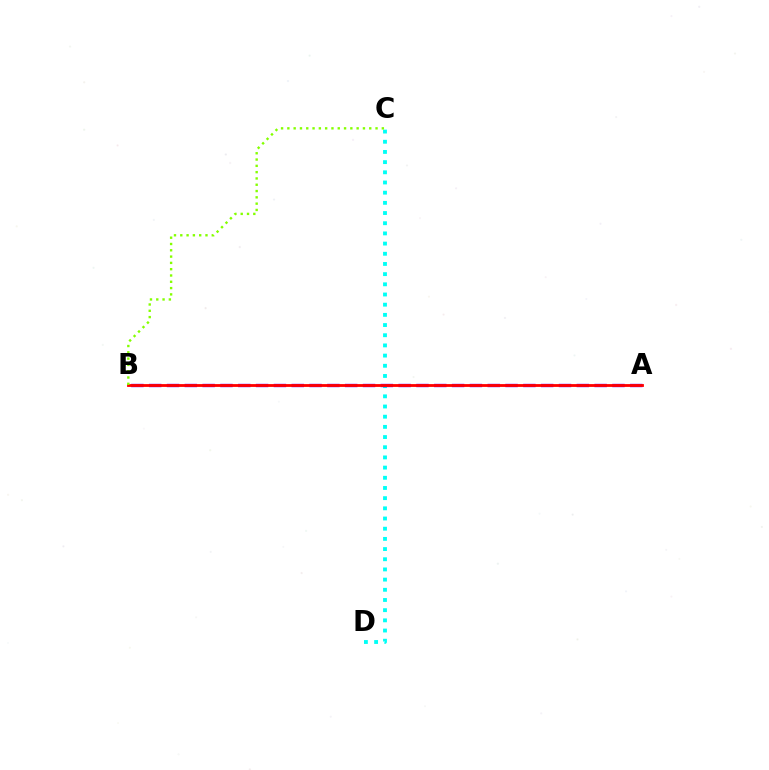{('C', 'D'): [{'color': '#00fff6', 'line_style': 'dotted', 'thickness': 2.77}], ('A', 'B'): [{'color': '#7200ff', 'line_style': 'dashed', 'thickness': 2.42}, {'color': '#ff0000', 'line_style': 'solid', 'thickness': 2.02}], ('B', 'C'): [{'color': '#84ff00', 'line_style': 'dotted', 'thickness': 1.71}]}